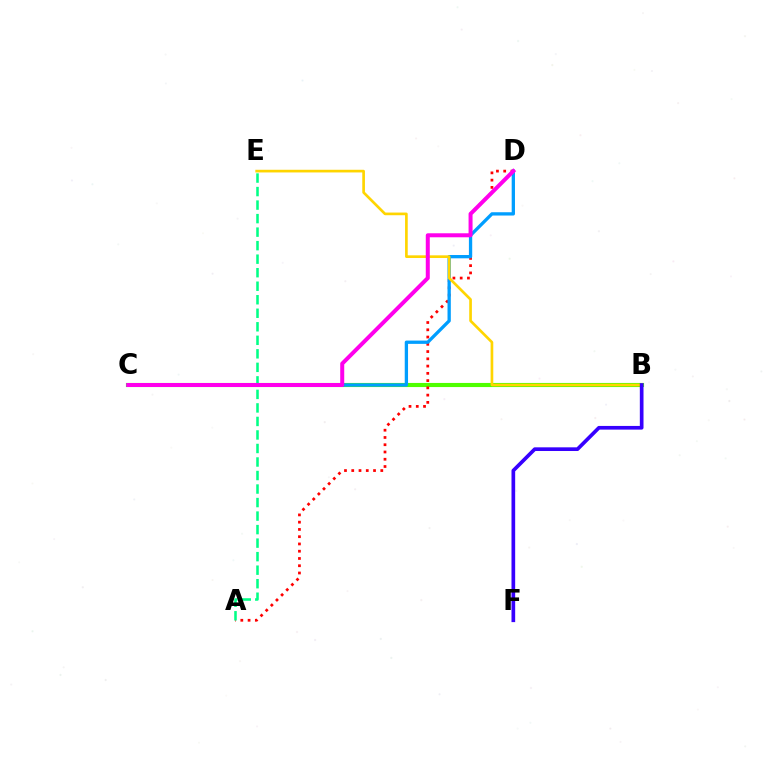{('B', 'C'): [{'color': '#4fff00', 'line_style': 'solid', 'thickness': 2.96}], ('A', 'D'): [{'color': '#ff0000', 'line_style': 'dotted', 'thickness': 1.97}], ('C', 'D'): [{'color': '#009eff', 'line_style': 'solid', 'thickness': 2.38}, {'color': '#ff00ed', 'line_style': 'solid', 'thickness': 2.88}], ('B', 'E'): [{'color': '#ffd500', 'line_style': 'solid', 'thickness': 1.92}], ('A', 'E'): [{'color': '#00ff86', 'line_style': 'dashed', 'thickness': 1.84}], ('B', 'F'): [{'color': '#3700ff', 'line_style': 'solid', 'thickness': 2.65}]}